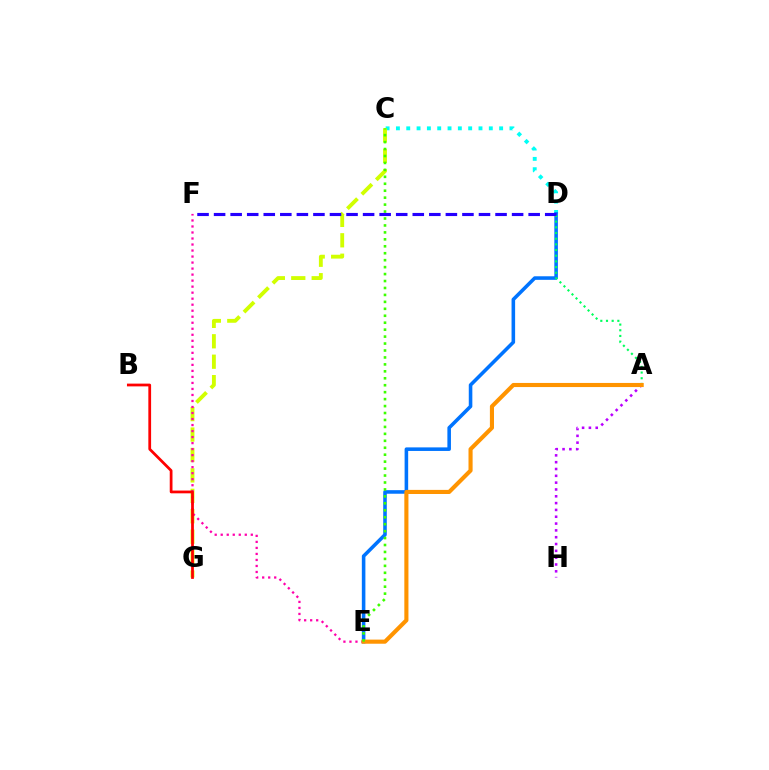{('C', 'D'): [{'color': '#00fff6', 'line_style': 'dotted', 'thickness': 2.8}], ('C', 'G'): [{'color': '#d1ff00', 'line_style': 'dashed', 'thickness': 2.77}], ('D', 'E'): [{'color': '#0074ff', 'line_style': 'solid', 'thickness': 2.57}], ('A', 'D'): [{'color': '#00ff5c', 'line_style': 'dotted', 'thickness': 1.54}], ('E', 'F'): [{'color': '#ff00ac', 'line_style': 'dotted', 'thickness': 1.63}], ('A', 'H'): [{'color': '#b900ff', 'line_style': 'dotted', 'thickness': 1.85}], ('A', 'E'): [{'color': '#ff9400', 'line_style': 'solid', 'thickness': 2.96}], ('B', 'G'): [{'color': '#ff0000', 'line_style': 'solid', 'thickness': 1.98}], ('C', 'E'): [{'color': '#3dff00', 'line_style': 'dotted', 'thickness': 1.89}], ('D', 'F'): [{'color': '#2500ff', 'line_style': 'dashed', 'thickness': 2.25}]}